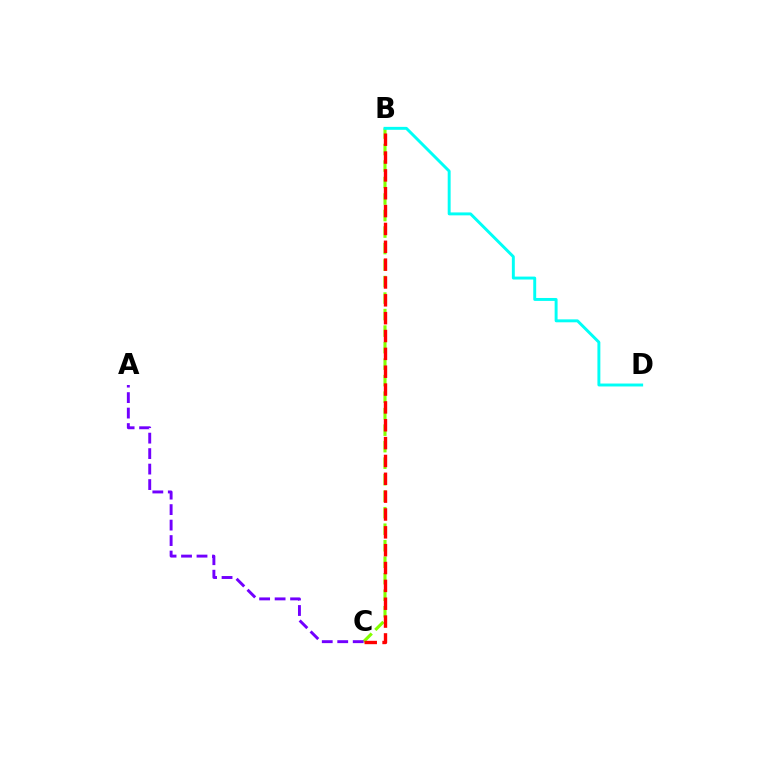{('B', 'C'): [{'color': '#84ff00', 'line_style': 'dashed', 'thickness': 2.24}, {'color': '#ff0000', 'line_style': 'dashed', 'thickness': 2.42}], ('A', 'C'): [{'color': '#7200ff', 'line_style': 'dashed', 'thickness': 2.1}], ('B', 'D'): [{'color': '#00fff6', 'line_style': 'solid', 'thickness': 2.11}]}